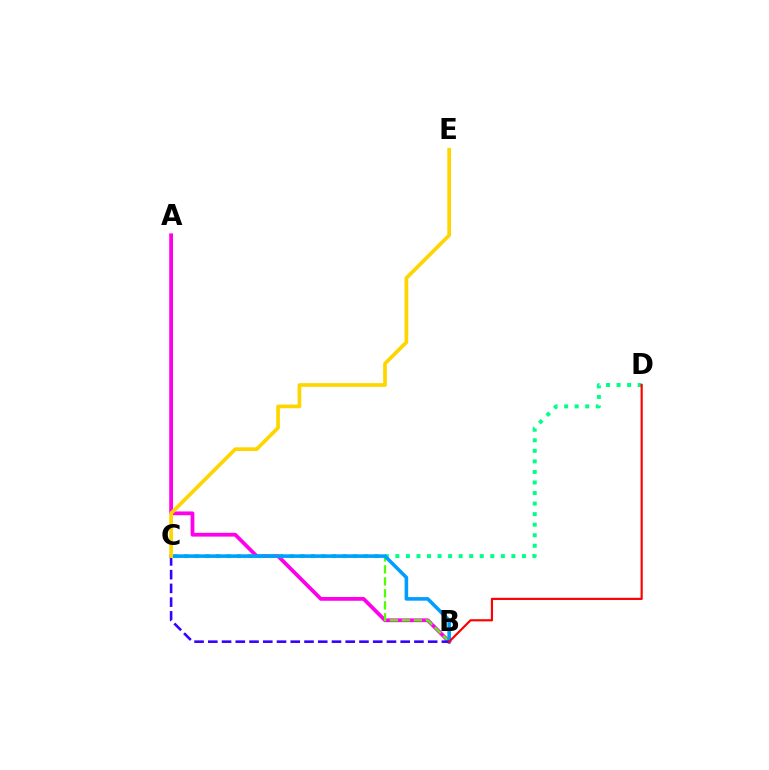{('A', 'B'): [{'color': '#ff00ed', 'line_style': 'solid', 'thickness': 2.71}], ('C', 'D'): [{'color': '#00ff86', 'line_style': 'dotted', 'thickness': 2.87}], ('B', 'C'): [{'color': '#4fff00', 'line_style': 'dashed', 'thickness': 1.63}, {'color': '#009eff', 'line_style': 'solid', 'thickness': 2.58}, {'color': '#3700ff', 'line_style': 'dashed', 'thickness': 1.87}], ('C', 'E'): [{'color': '#ffd500', 'line_style': 'solid', 'thickness': 2.67}], ('B', 'D'): [{'color': '#ff0000', 'line_style': 'solid', 'thickness': 1.56}]}